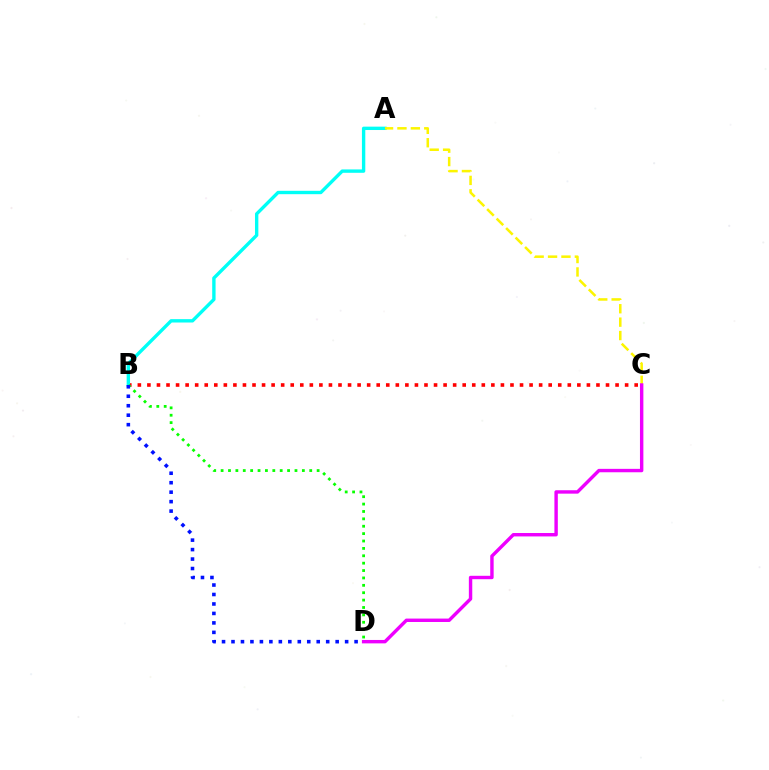{('B', 'C'): [{'color': '#ff0000', 'line_style': 'dotted', 'thickness': 2.6}], ('A', 'B'): [{'color': '#00fff6', 'line_style': 'solid', 'thickness': 2.43}], ('A', 'C'): [{'color': '#fcf500', 'line_style': 'dashed', 'thickness': 1.82}], ('C', 'D'): [{'color': '#ee00ff', 'line_style': 'solid', 'thickness': 2.45}], ('B', 'D'): [{'color': '#08ff00', 'line_style': 'dotted', 'thickness': 2.01}, {'color': '#0010ff', 'line_style': 'dotted', 'thickness': 2.57}]}